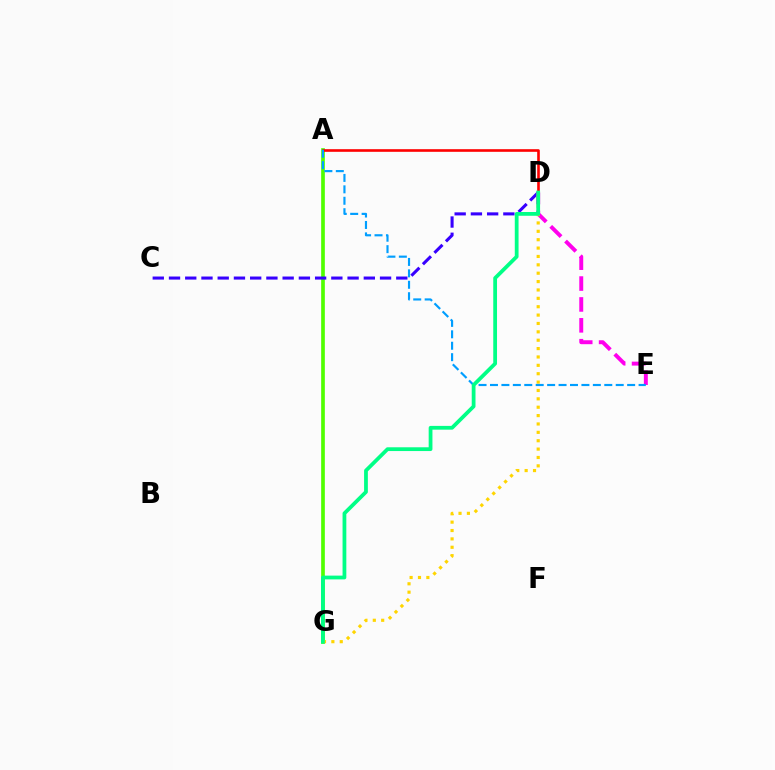{('A', 'G'): [{'color': '#4fff00', 'line_style': 'solid', 'thickness': 2.65}], ('A', 'D'): [{'color': '#ff0000', 'line_style': 'solid', 'thickness': 1.89}], ('C', 'D'): [{'color': '#3700ff', 'line_style': 'dashed', 'thickness': 2.21}], ('D', 'E'): [{'color': '#ff00ed', 'line_style': 'dashed', 'thickness': 2.84}], ('D', 'G'): [{'color': '#ffd500', 'line_style': 'dotted', 'thickness': 2.28}, {'color': '#00ff86', 'line_style': 'solid', 'thickness': 2.71}], ('A', 'E'): [{'color': '#009eff', 'line_style': 'dashed', 'thickness': 1.55}]}